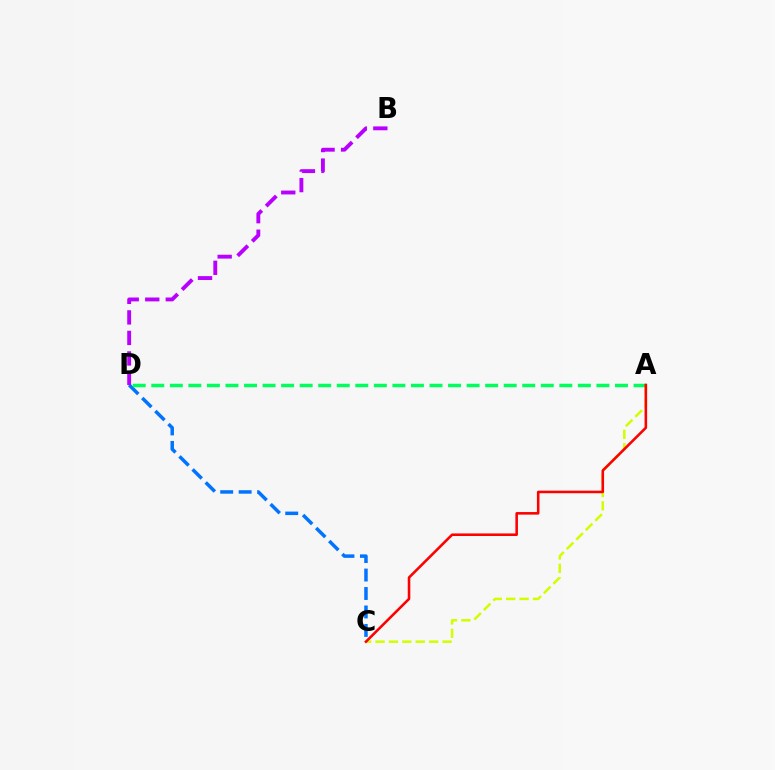{('A', 'C'): [{'color': '#d1ff00', 'line_style': 'dashed', 'thickness': 1.82}, {'color': '#ff0000', 'line_style': 'solid', 'thickness': 1.85}], ('C', 'D'): [{'color': '#0074ff', 'line_style': 'dashed', 'thickness': 2.51}], ('B', 'D'): [{'color': '#b900ff', 'line_style': 'dashed', 'thickness': 2.79}], ('A', 'D'): [{'color': '#00ff5c', 'line_style': 'dashed', 'thickness': 2.52}]}